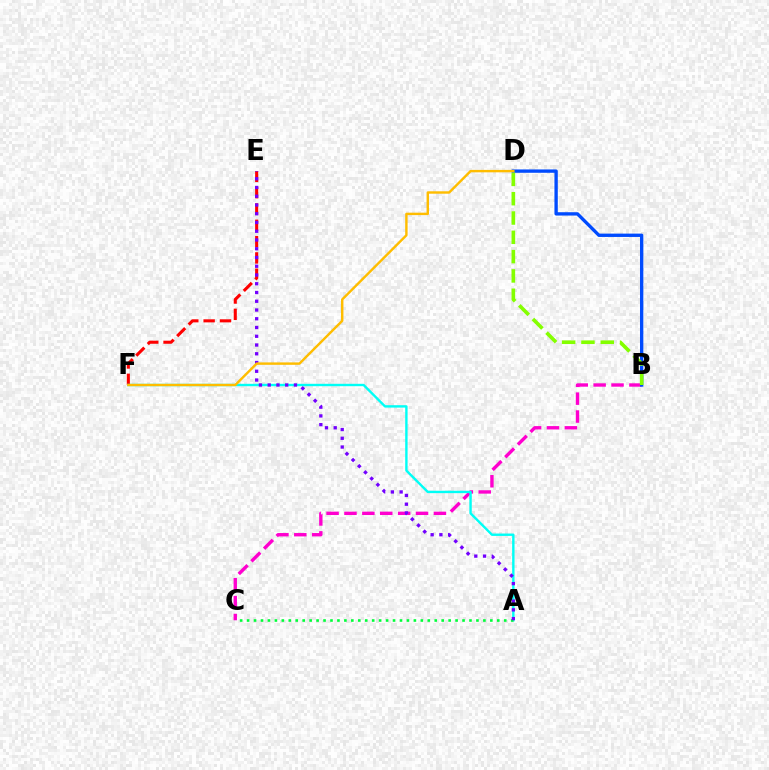{('B', 'C'): [{'color': '#ff00cf', 'line_style': 'dashed', 'thickness': 2.43}], ('E', 'F'): [{'color': '#ff0000', 'line_style': 'dashed', 'thickness': 2.22}], ('A', 'F'): [{'color': '#00fff6', 'line_style': 'solid', 'thickness': 1.72}], ('B', 'D'): [{'color': '#004bff', 'line_style': 'solid', 'thickness': 2.4}, {'color': '#84ff00', 'line_style': 'dashed', 'thickness': 2.62}], ('A', 'C'): [{'color': '#00ff39', 'line_style': 'dotted', 'thickness': 1.89}], ('A', 'E'): [{'color': '#7200ff', 'line_style': 'dotted', 'thickness': 2.38}], ('D', 'F'): [{'color': '#ffbd00', 'line_style': 'solid', 'thickness': 1.74}]}